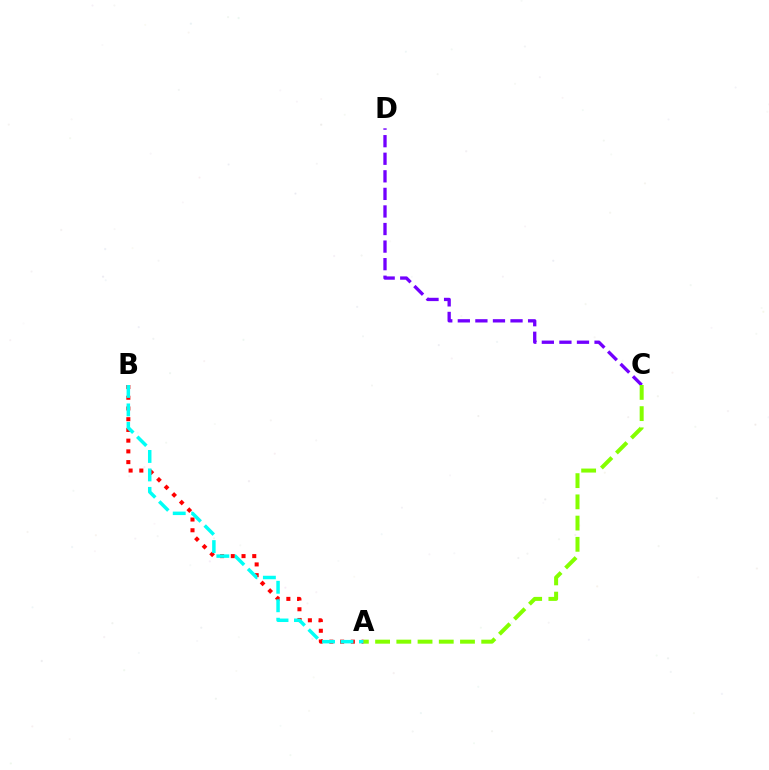{('C', 'D'): [{'color': '#7200ff', 'line_style': 'dashed', 'thickness': 2.39}], ('A', 'B'): [{'color': '#ff0000', 'line_style': 'dotted', 'thickness': 2.91}, {'color': '#00fff6', 'line_style': 'dashed', 'thickness': 2.51}], ('A', 'C'): [{'color': '#84ff00', 'line_style': 'dashed', 'thickness': 2.88}]}